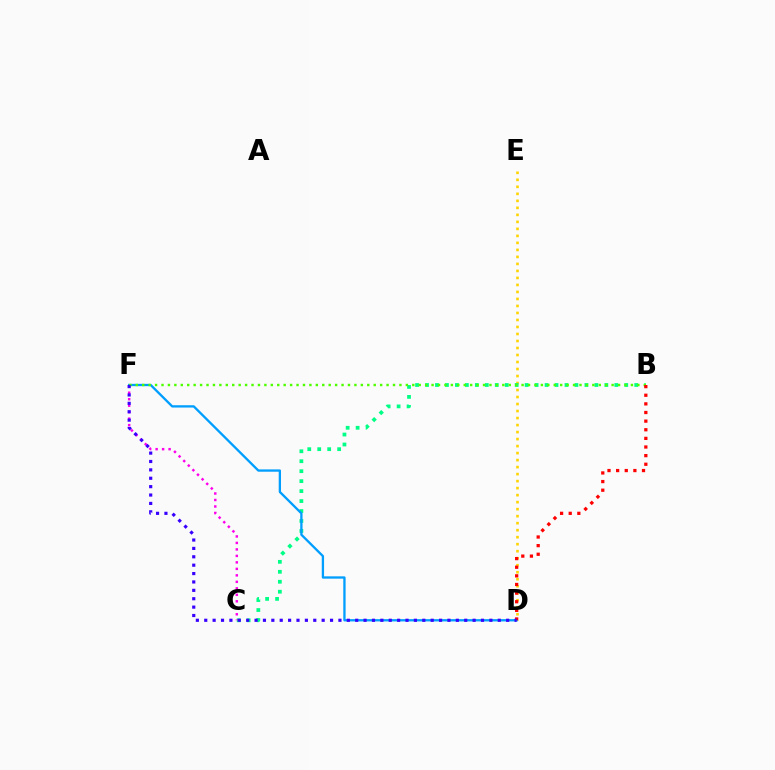{('D', 'E'): [{'color': '#ffd500', 'line_style': 'dotted', 'thickness': 1.9}], ('B', 'C'): [{'color': '#00ff86', 'line_style': 'dotted', 'thickness': 2.71}], ('C', 'F'): [{'color': '#ff00ed', 'line_style': 'dotted', 'thickness': 1.76}], ('D', 'F'): [{'color': '#009eff', 'line_style': 'solid', 'thickness': 1.66}, {'color': '#3700ff', 'line_style': 'dotted', 'thickness': 2.28}], ('B', 'F'): [{'color': '#4fff00', 'line_style': 'dotted', 'thickness': 1.75}], ('B', 'D'): [{'color': '#ff0000', 'line_style': 'dotted', 'thickness': 2.34}]}